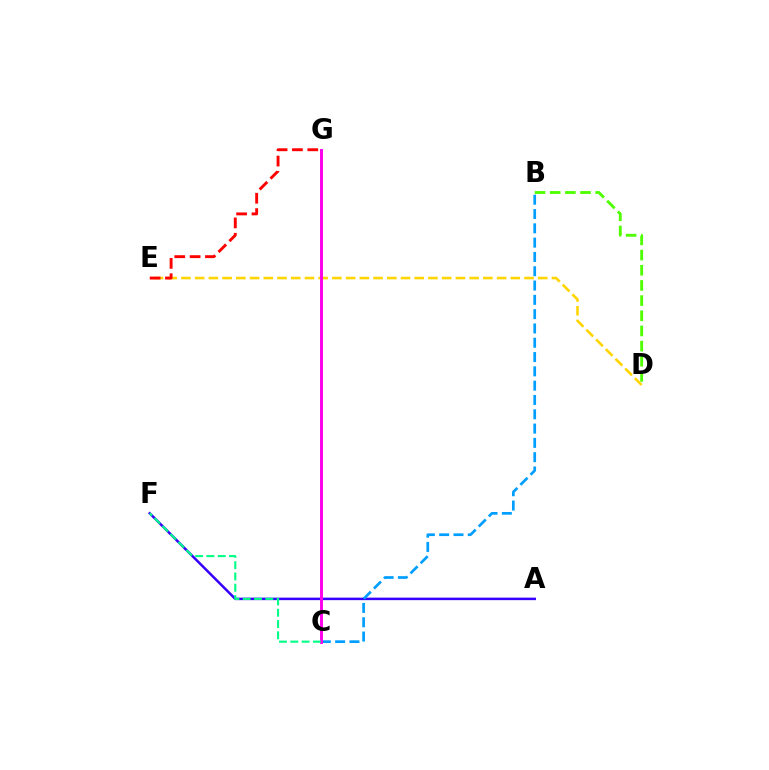{('A', 'F'): [{'color': '#3700ff', 'line_style': 'solid', 'thickness': 1.81}], ('B', 'C'): [{'color': '#009eff', 'line_style': 'dashed', 'thickness': 1.94}], ('D', 'E'): [{'color': '#ffd500', 'line_style': 'dashed', 'thickness': 1.86}], ('C', 'G'): [{'color': '#ff00ed', 'line_style': 'solid', 'thickness': 2.12}], ('B', 'D'): [{'color': '#4fff00', 'line_style': 'dashed', 'thickness': 2.06}], ('C', 'F'): [{'color': '#00ff86', 'line_style': 'dashed', 'thickness': 1.53}], ('E', 'G'): [{'color': '#ff0000', 'line_style': 'dashed', 'thickness': 2.09}]}